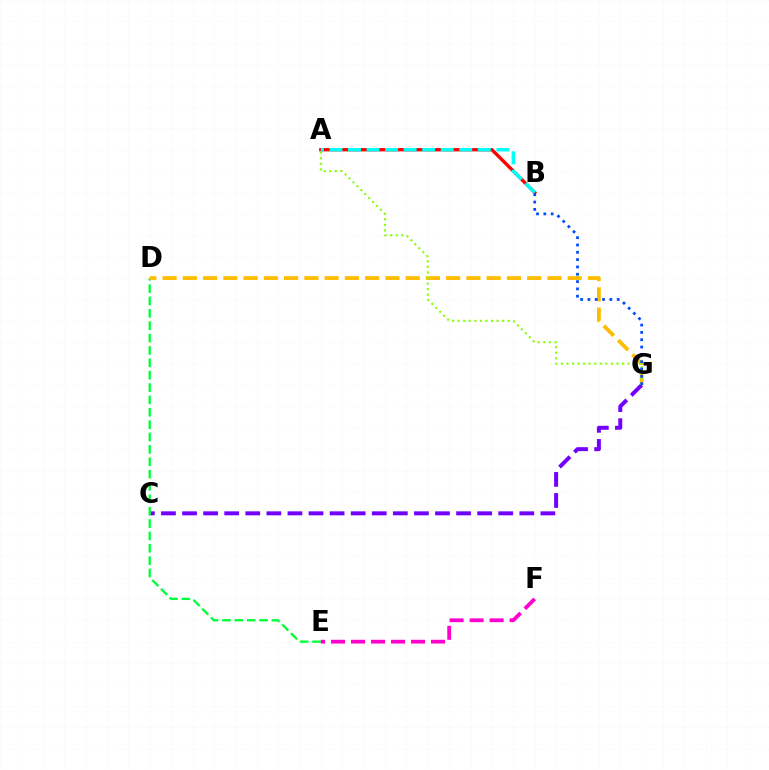{('C', 'G'): [{'color': '#7200ff', 'line_style': 'dashed', 'thickness': 2.86}], ('D', 'E'): [{'color': '#00ff39', 'line_style': 'dashed', 'thickness': 1.68}], ('A', 'B'): [{'color': '#ff0000', 'line_style': 'solid', 'thickness': 2.42}, {'color': '#00fff6', 'line_style': 'dashed', 'thickness': 2.52}], ('D', 'G'): [{'color': '#ffbd00', 'line_style': 'dashed', 'thickness': 2.75}], ('A', 'G'): [{'color': '#84ff00', 'line_style': 'dotted', 'thickness': 1.51}], ('E', 'F'): [{'color': '#ff00cf', 'line_style': 'dashed', 'thickness': 2.72}], ('B', 'G'): [{'color': '#004bff', 'line_style': 'dotted', 'thickness': 1.99}]}